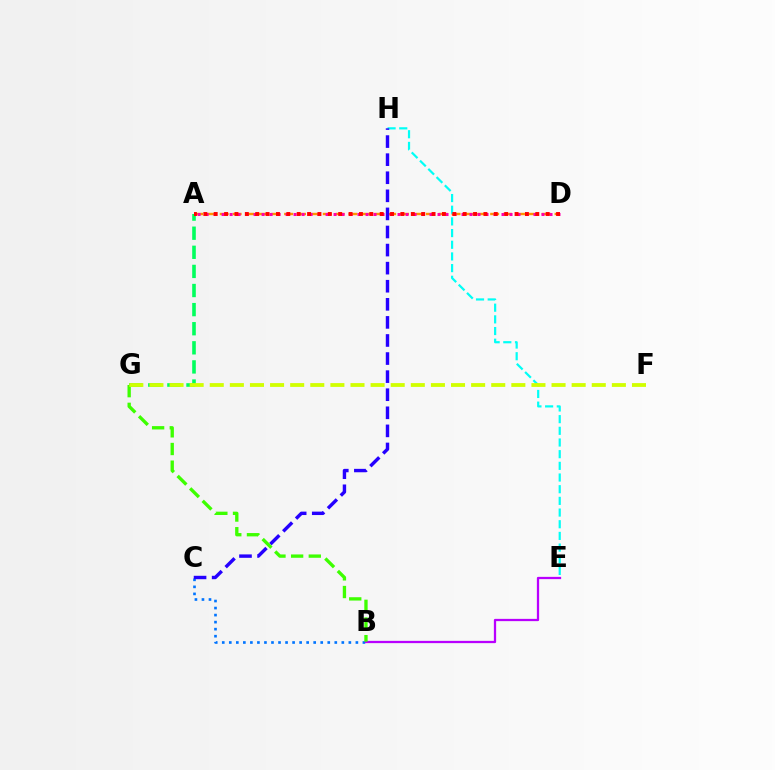{('A', 'D'): [{'color': '#ff9400', 'line_style': 'dashed', 'thickness': 1.75}, {'color': '#ff00ac', 'line_style': 'dotted', 'thickness': 2.17}, {'color': '#ff0000', 'line_style': 'dotted', 'thickness': 2.82}], ('A', 'G'): [{'color': '#00ff5c', 'line_style': 'dashed', 'thickness': 2.6}], ('E', 'H'): [{'color': '#00fff6', 'line_style': 'dashed', 'thickness': 1.59}], ('B', 'C'): [{'color': '#0074ff', 'line_style': 'dotted', 'thickness': 1.91}], ('C', 'H'): [{'color': '#2500ff', 'line_style': 'dashed', 'thickness': 2.46}], ('B', 'E'): [{'color': '#b900ff', 'line_style': 'solid', 'thickness': 1.63}], ('B', 'G'): [{'color': '#3dff00', 'line_style': 'dashed', 'thickness': 2.4}], ('F', 'G'): [{'color': '#d1ff00', 'line_style': 'dashed', 'thickness': 2.73}]}